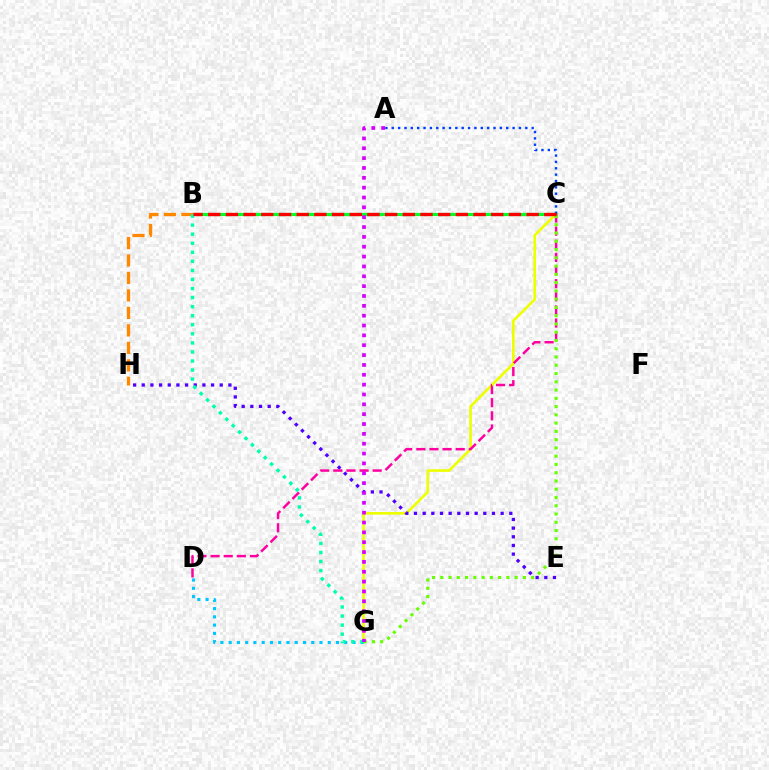{('B', 'C'): [{'color': '#00ff27', 'line_style': 'solid', 'thickness': 2.28}, {'color': '#ff0000', 'line_style': 'dashed', 'thickness': 2.4}], ('C', 'G'): [{'color': '#eeff00', 'line_style': 'solid', 'thickness': 1.91}, {'color': '#66ff00', 'line_style': 'dotted', 'thickness': 2.25}], ('D', 'G'): [{'color': '#00c7ff', 'line_style': 'dotted', 'thickness': 2.24}], ('A', 'C'): [{'color': '#003fff', 'line_style': 'dotted', 'thickness': 1.73}], ('E', 'H'): [{'color': '#4f00ff', 'line_style': 'dotted', 'thickness': 2.35}], ('B', 'H'): [{'color': '#ff8800', 'line_style': 'dashed', 'thickness': 2.37}], ('C', 'D'): [{'color': '#ff00a0', 'line_style': 'dashed', 'thickness': 1.78}], ('B', 'G'): [{'color': '#00ffaf', 'line_style': 'dotted', 'thickness': 2.46}], ('A', 'G'): [{'color': '#d600ff', 'line_style': 'dotted', 'thickness': 2.68}]}